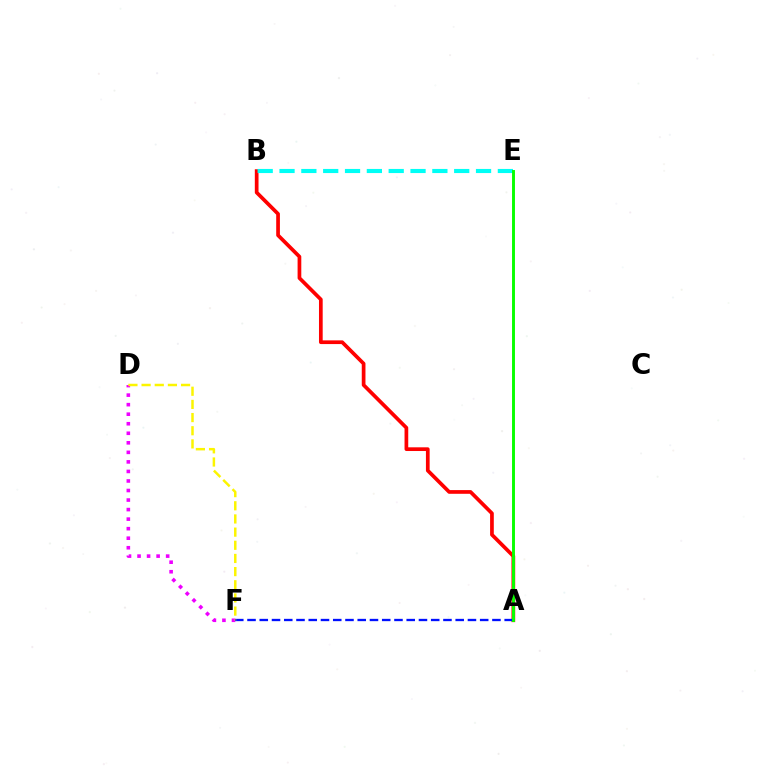{('A', 'B'): [{'color': '#ff0000', 'line_style': 'solid', 'thickness': 2.67}], ('D', 'F'): [{'color': '#ee00ff', 'line_style': 'dotted', 'thickness': 2.59}, {'color': '#fcf500', 'line_style': 'dashed', 'thickness': 1.79}], ('A', 'F'): [{'color': '#0010ff', 'line_style': 'dashed', 'thickness': 1.66}], ('B', 'E'): [{'color': '#00fff6', 'line_style': 'dashed', 'thickness': 2.97}], ('A', 'E'): [{'color': '#08ff00', 'line_style': 'solid', 'thickness': 2.1}]}